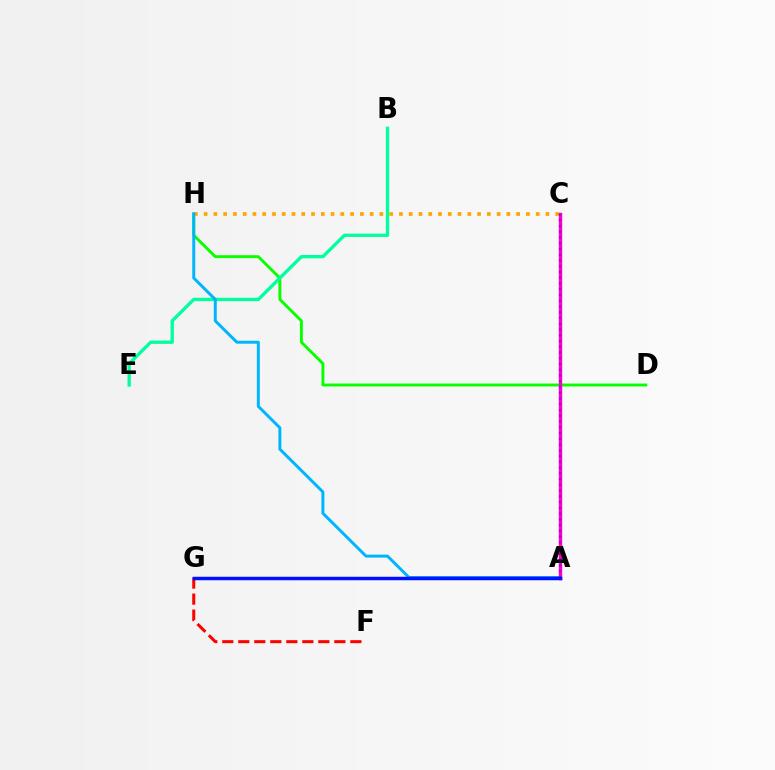{('A', 'G'): [{'color': '#b3ff00', 'line_style': 'dashed', 'thickness': 2.08}, {'color': '#0010ff', 'line_style': 'solid', 'thickness': 2.5}], ('F', 'G'): [{'color': '#ff0000', 'line_style': 'dashed', 'thickness': 2.17}], ('D', 'H'): [{'color': '#08ff00', 'line_style': 'solid', 'thickness': 2.09}], ('B', 'E'): [{'color': '#00ff9d', 'line_style': 'solid', 'thickness': 2.39}], ('C', 'H'): [{'color': '#ffa500', 'line_style': 'dotted', 'thickness': 2.65}], ('A', 'H'): [{'color': '#00b5ff', 'line_style': 'solid', 'thickness': 2.13}], ('A', 'C'): [{'color': '#ff00bd', 'line_style': 'solid', 'thickness': 2.46}, {'color': '#9b00ff', 'line_style': 'dotted', 'thickness': 1.56}]}